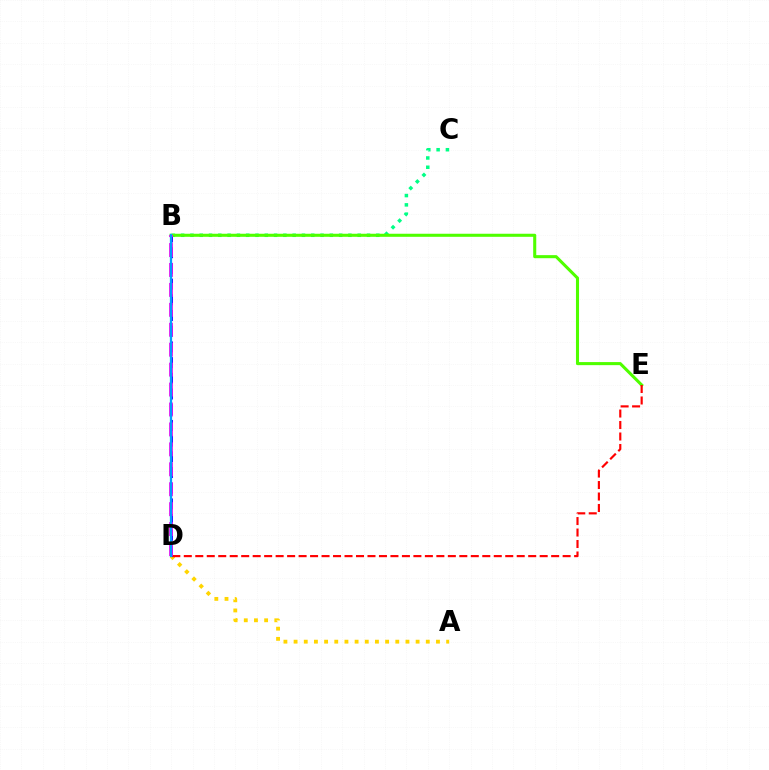{('B', 'C'): [{'color': '#00ff86', 'line_style': 'dotted', 'thickness': 2.52}], ('A', 'D'): [{'color': '#ffd500', 'line_style': 'dotted', 'thickness': 2.76}], ('B', 'E'): [{'color': '#4fff00', 'line_style': 'solid', 'thickness': 2.21}], ('D', 'E'): [{'color': '#ff0000', 'line_style': 'dashed', 'thickness': 1.56}], ('B', 'D'): [{'color': '#3700ff', 'line_style': 'dashed', 'thickness': 2.13}, {'color': '#ff00ed', 'line_style': 'dashed', 'thickness': 2.71}, {'color': '#009eff', 'line_style': 'solid', 'thickness': 1.63}]}